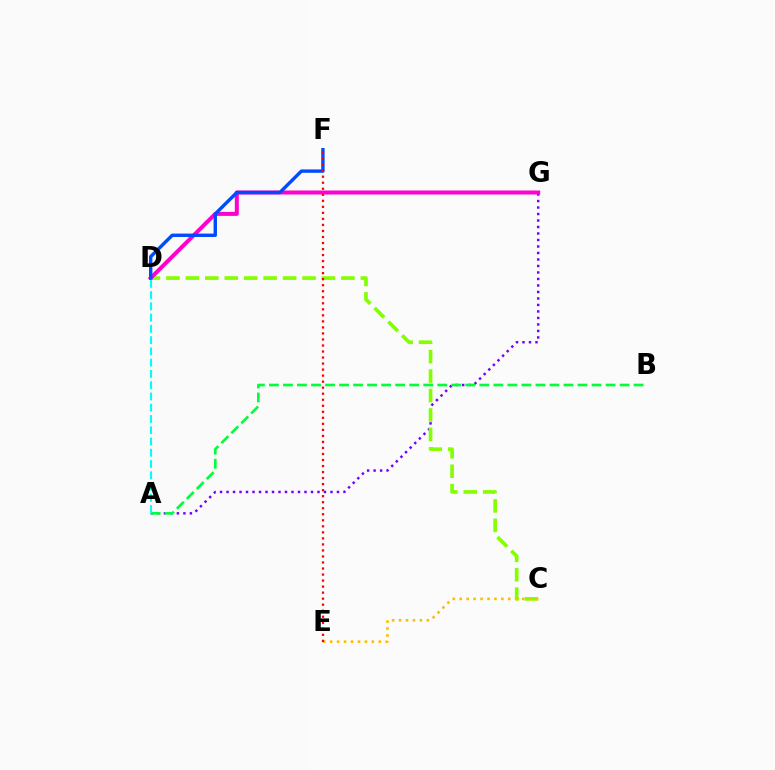{('A', 'G'): [{'color': '#7200ff', 'line_style': 'dotted', 'thickness': 1.76}], ('C', 'D'): [{'color': '#84ff00', 'line_style': 'dashed', 'thickness': 2.64}], ('D', 'G'): [{'color': '#ff00cf', 'line_style': 'solid', 'thickness': 2.88}], ('D', 'F'): [{'color': '#004bff', 'line_style': 'solid', 'thickness': 2.44}], ('A', 'B'): [{'color': '#00ff39', 'line_style': 'dashed', 'thickness': 1.91}], ('C', 'E'): [{'color': '#ffbd00', 'line_style': 'dotted', 'thickness': 1.89}], ('E', 'F'): [{'color': '#ff0000', 'line_style': 'dotted', 'thickness': 1.64}], ('A', 'D'): [{'color': '#00fff6', 'line_style': 'dashed', 'thickness': 1.53}]}